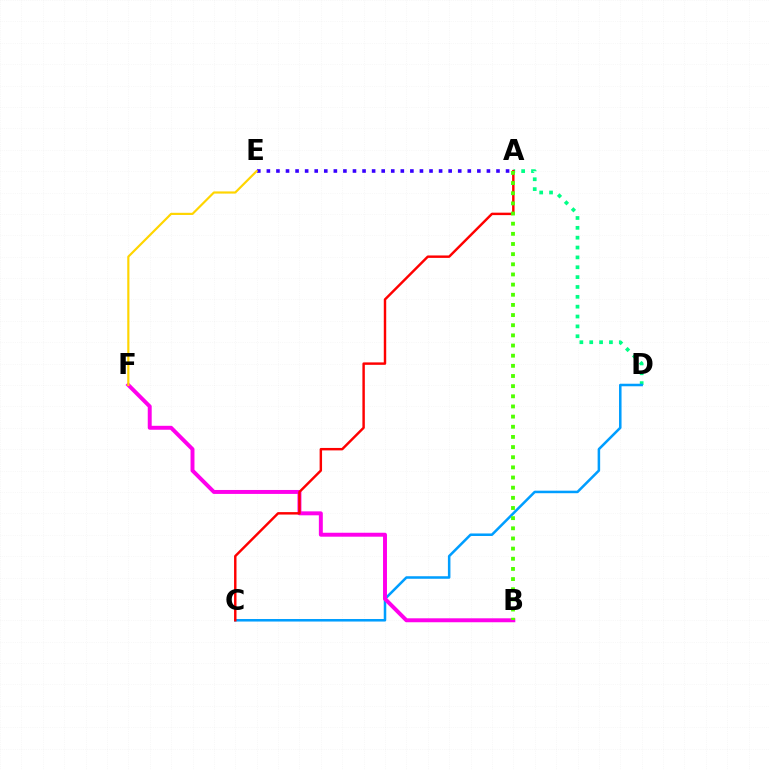{('A', 'D'): [{'color': '#00ff86', 'line_style': 'dotted', 'thickness': 2.68}], ('C', 'D'): [{'color': '#009eff', 'line_style': 'solid', 'thickness': 1.82}], ('B', 'F'): [{'color': '#ff00ed', 'line_style': 'solid', 'thickness': 2.84}], ('A', 'E'): [{'color': '#3700ff', 'line_style': 'dotted', 'thickness': 2.6}], ('A', 'C'): [{'color': '#ff0000', 'line_style': 'solid', 'thickness': 1.76}], ('A', 'B'): [{'color': '#4fff00', 'line_style': 'dotted', 'thickness': 2.76}], ('E', 'F'): [{'color': '#ffd500', 'line_style': 'solid', 'thickness': 1.56}]}